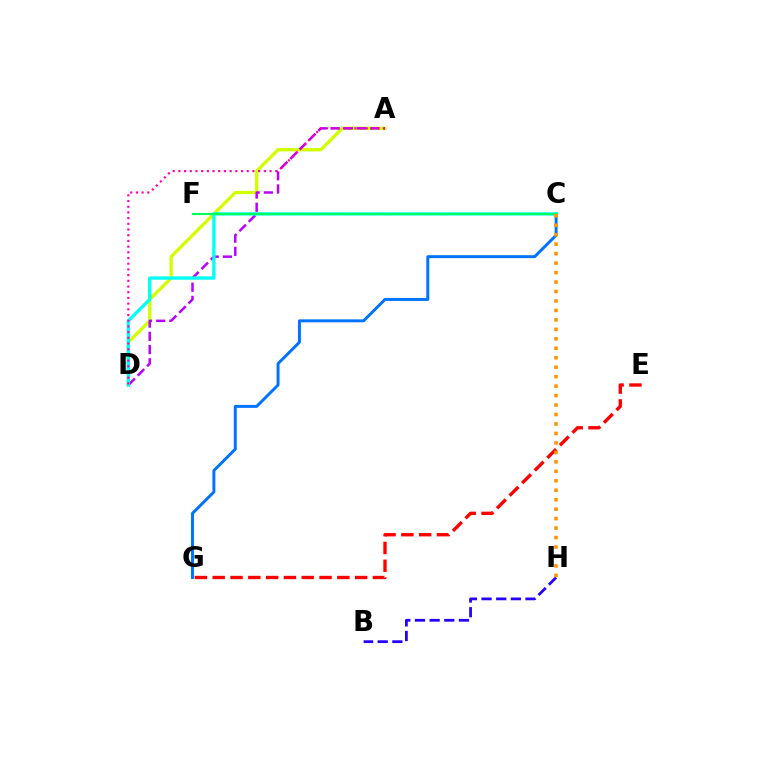{('A', 'D'): [{'color': '#d1ff00', 'line_style': 'solid', 'thickness': 2.36}, {'color': '#b900ff', 'line_style': 'dashed', 'thickness': 1.8}, {'color': '#ff00ac', 'line_style': 'dotted', 'thickness': 1.55}], ('C', 'G'): [{'color': '#0074ff', 'line_style': 'solid', 'thickness': 2.13}], ('C', 'D'): [{'color': '#00fff6', 'line_style': 'solid', 'thickness': 2.39}], ('B', 'H'): [{'color': '#2500ff', 'line_style': 'dashed', 'thickness': 1.99}], ('C', 'F'): [{'color': '#3dff00', 'line_style': 'dotted', 'thickness': 1.53}, {'color': '#00ff5c', 'line_style': 'solid', 'thickness': 1.51}], ('E', 'G'): [{'color': '#ff0000', 'line_style': 'dashed', 'thickness': 2.42}], ('C', 'H'): [{'color': '#ff9400', 'line_style': 'dotted', 'thickness': 2.57}]}